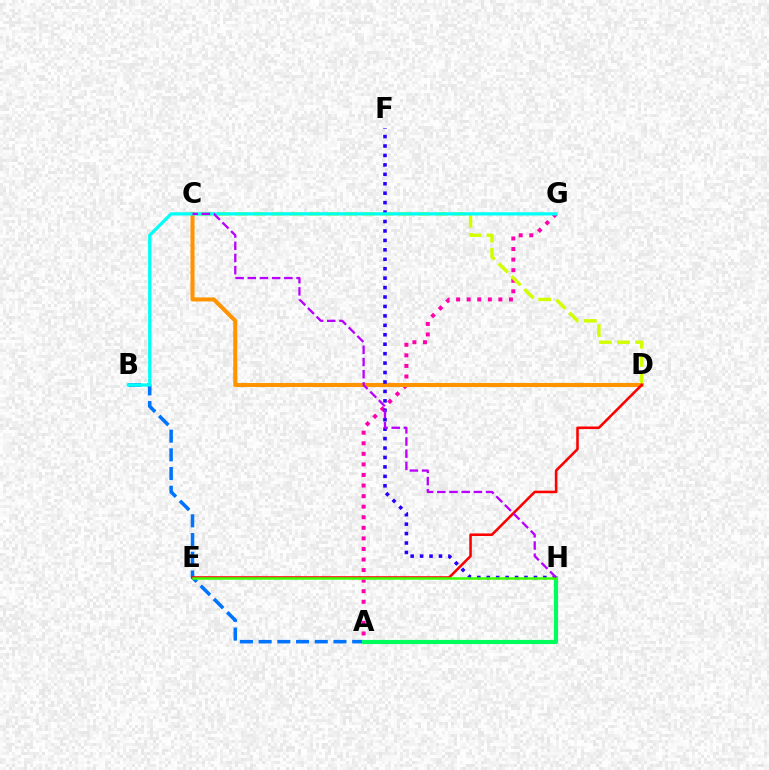{('A', 'G'): [{'color': '#ff00ac', 'line_style': 'dotted', 'thickness': 2.87}], ('A', 'B'): [{'color': '#0074ff', 'line_style': 'dashed', 'thickness': 2.54}], ('C', 'D'): [{'color': '#d1ff00', 'line_style': 'dashed', 'thickness': 2.47}, {'color': '#ff9400', 'line_style': 'solid', 'thickness': 2.92}], ('F', 'H'): [{'color': '#2500ff', 'line_style': 'dotted', 'thickness': 2.56}], ('D', 'E'): [{'color': '#ff0000', 'line_style': 'solid', 'thickness': 1.84}], ('B', 'G'): [{'color': '#00fff6', 'line_style': 'solid', 'thickness': 2.33}], ('A', 'H'): [{'color': '#00ff5c', 'line_style': 'solid', 'thickness': 2.98}], ('E', 'H'): [{'color': '#3dff00', 'line_style': 'solid', 'thickness': 1.82}], ('C', 'H'): [{'color': '#b900ff', 'line_style': 'dashed', 'thickness': 1.66}]}